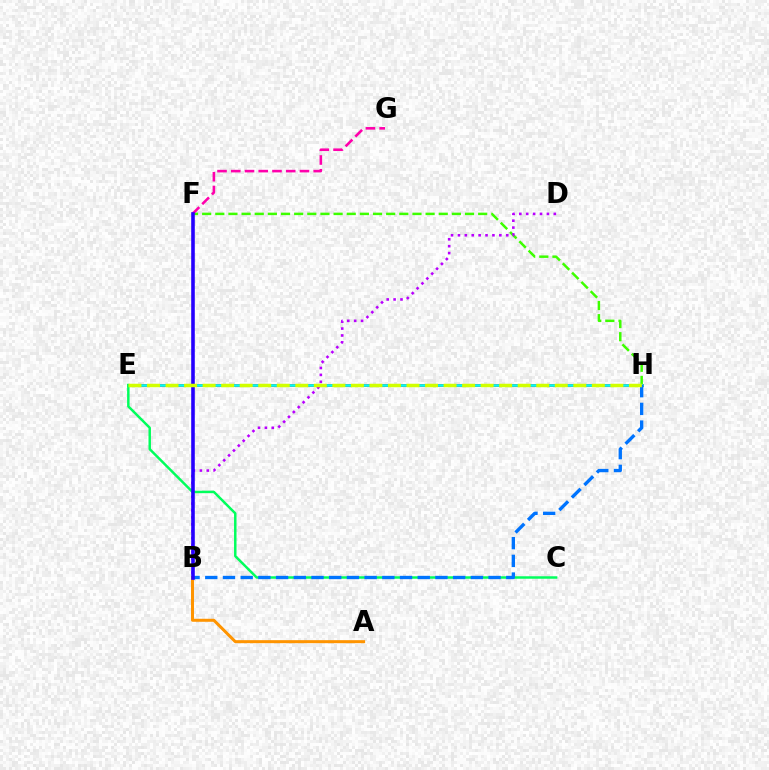{('A', 'B'): [{'color': '#ff9400', 'line_style': 'solid', 'thickness': 2.17}], ('F', 'H'): [{'color': '#3dff00', 'line_style': 'dashed', 'thickness': 1.79}], ('F', 'G'): [{'color': '#ff00ac', 'line_style': 'dashed', 'thickness': 1.87}], ('B', 'D'): [{'color': '#b900ff', 'line_style': 'dotted', 'thickness': 1.87}], ('E', 'H'): [{'color': '#ff0000', 'line_style': 'solid', 'thickness': 2.14}, {'color': '#00fff6', 'line_style': 'solid', 'thickness': 1.92}, {'color': '#d1ff00', 'line_style': 'dashed', 'thickness': 2.52}], ('C', 'E'): [{'color': '#00ff5c', 'line_style': 'solid', 'thickness': 1.78}], ('B', 'H'): [{'color': '#0074ff', 'line_style': 'dashed', 'thickness': 2.41}], ('B', 'F'): [{'color': '#2500ff', 'line_style': 'solid', 'thickness': 2.58}]}